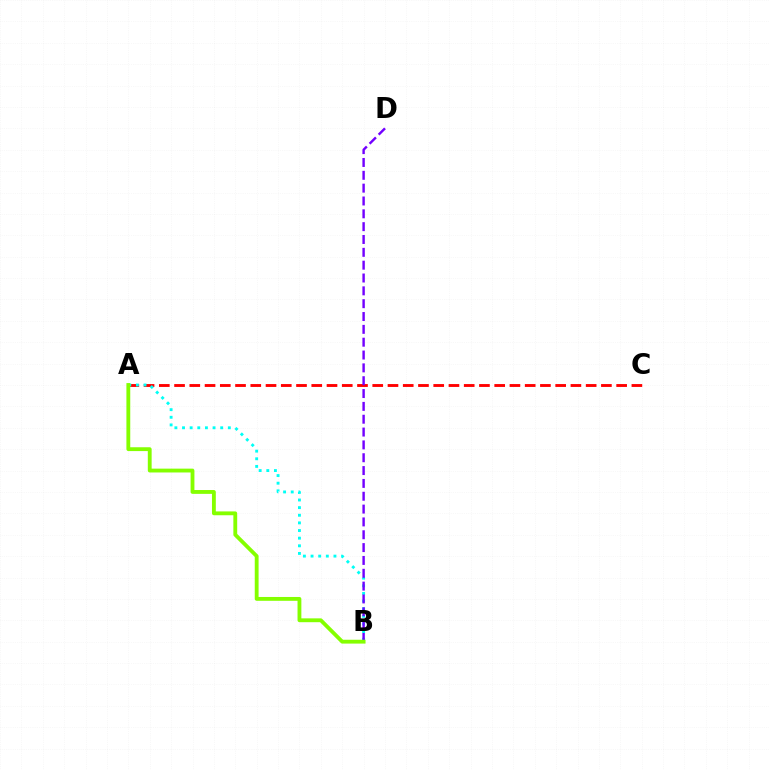{('A', 'C'): [{'color': '#ff0000', 'line_style': 'dashed', 'thickness': 2.07}], ('A', 'B'): [{'color': '#00fff6', 'line_style': 'dotted', 'thickness': 2.07}, {'color': '#84ff00', 'line_style': 'solid', 'thickness': 2.76}], ('B', 'D'): [{'color': '#7200ff', 'line_style': 'dashed', 'thickness': 1.74}]}